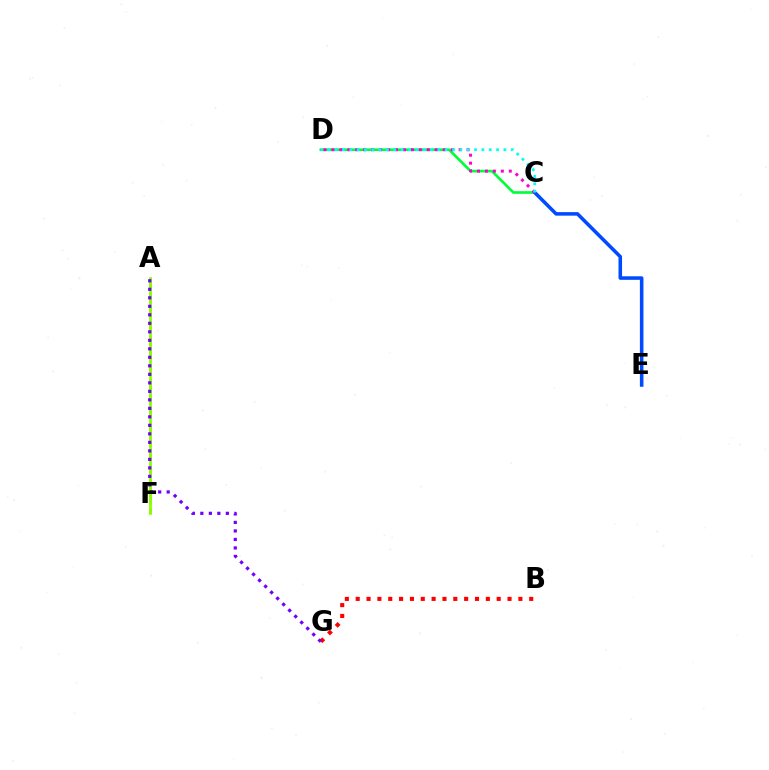{('A', 'F'): [{'color': '#ffbd00', 'line_style': 'dashed', 'thickness': 1.95}, {'color': '#84ff00', 'line_style': 'solid', 'thickness': 1.95}], ('B', 'G'): [{'color': '#ff0000', 'line_style': 'dotted', 'thickness': 2.95}], ('C', 'D'): [{'color': '#00ff39', 'line_style': 'solid', 'thickness': 1.93}, {'color': '#ff00cf', 'line_style': 'dotted', 'thickness': 2.16}, {'color': '#00fff6', 'line_style': 'dotted', 'thickness': 1.99}], ('C', 'E'): [{'color': '#004bff', 'line_style': 'solid', 'thickness': 2.55}], ('A', 'G'): [{'color': '#7200ff', 'line_style': 'dotted', 'thickness': 2.31}]}